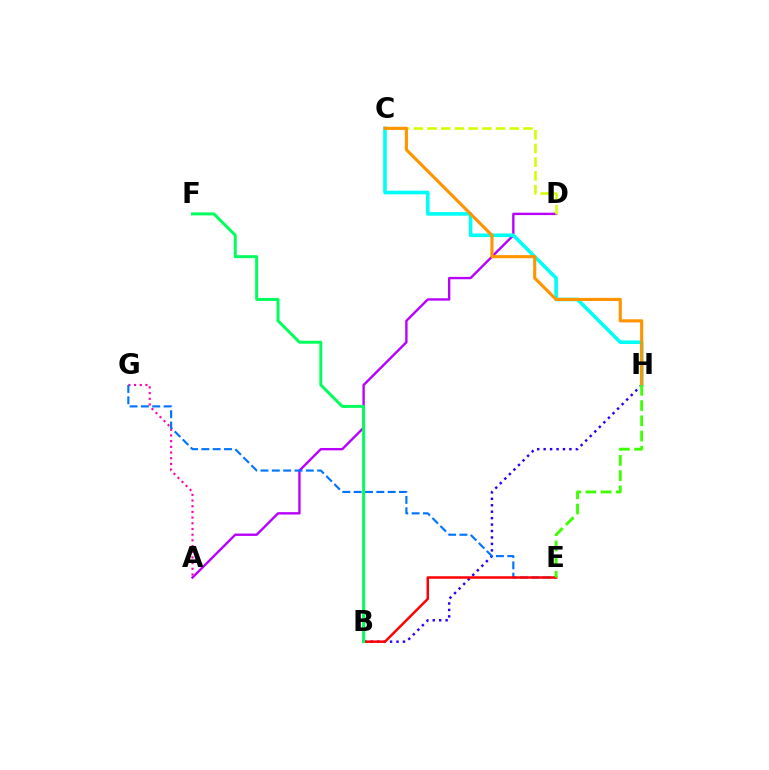{('A', 'D'): [{'color': '#b900ff', 'line_style': 'solid', 'thickness': 1.71}], ('A', 'G'): [{'color': '#ff00ac', 'line_style': 'dotted', 'thickness': 1.55}], ('B', 'H'): [{'color': '#2500ff', 'line_style': 'dotted', 'thickness': 1.75}], ('E', 'G'): [{'color': '#0074ff', 'line_style': 'dashed', 'thickness': 1.54}], ('B', 'E'): [{'color': '#ff0000', 'line_style': 'solid', 'thickness': 1.8}], ('C', 'H'): [{'color': '#00fff6', 'line_style': 'solid', 'thickness': 2.6}, {'color': '#ff9400', 'line_style': 'solid', 'thickness': 2.25}], ('B', 'F'): [{'color': '#00ff5c', 'line_style': 'solid', 'thickness': 2.14}], ('C', 'D'): [{'color': '#d1ff00', 'line_style': 'dashed', 'thickness': 1.86}], ('E', 'H'): [{'color': '#3dff00', 'line_style': 'dashed', 'thickness': 2.07}]}